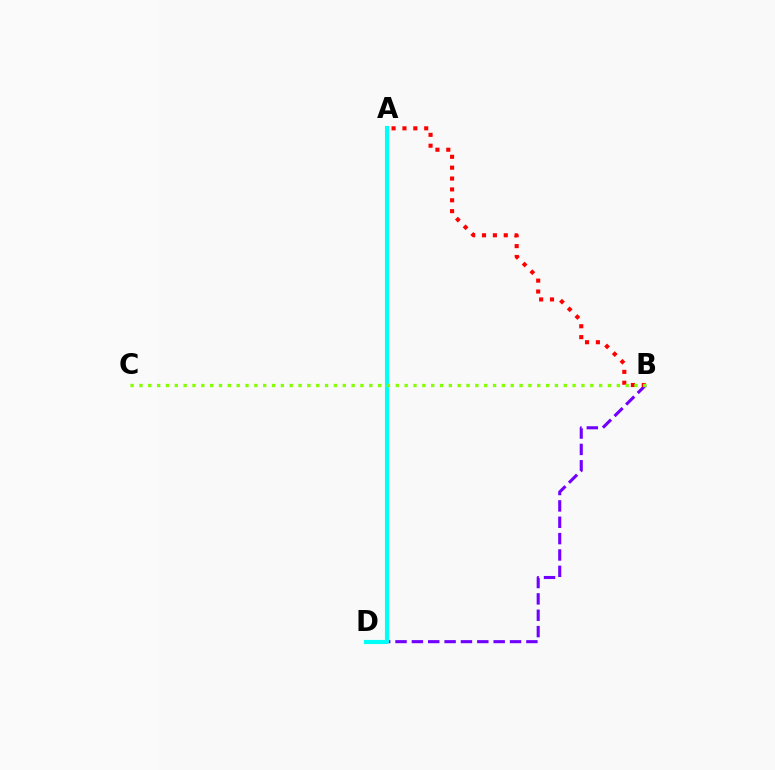{('B', 'D'): [{'color': '#7200ff', 'line_style': 'dashed', 'thickness': 2.22}], ('A', 'B'): [{'color': '#ff0000', 'line_style': 'dotted', 'thickness': 2.95}], ('A', 'D'): [{'color': '#00fff6', 'line_style': 'solid', 'thickness': 2.97}], ('B', 'C'): [{'color': '#84ff00', 'line_style': 'dotted', 'thickness': 2.4}]}